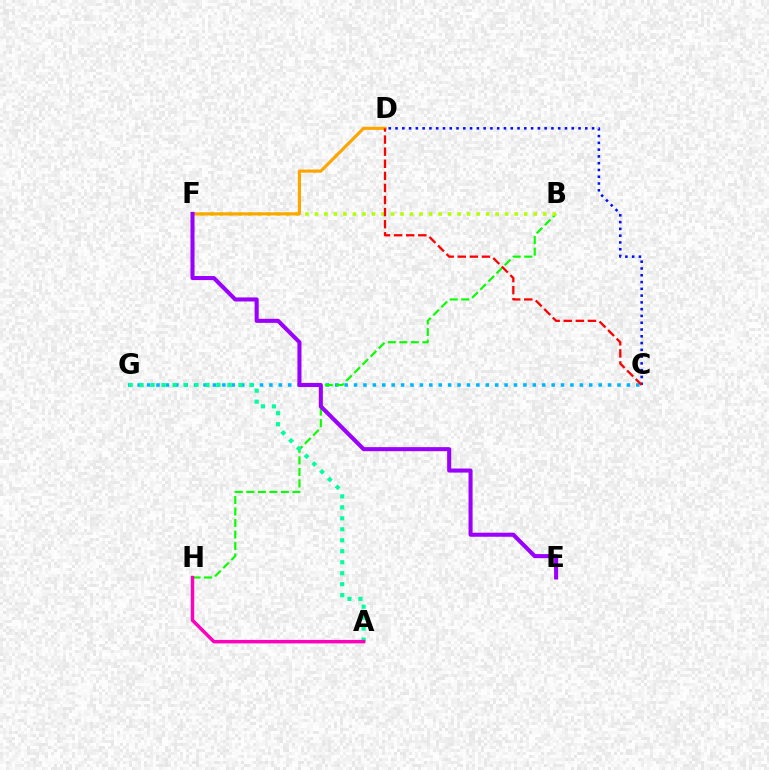{('C', 'G'): [{'color': '#00b5ff', 'line_style': 'dotted', 'thickness': 2.56}], ('B', 'H'): [{'color': '#08ff00', 'line_style': 'dashed', 'thickness': 1.57}], ('A', 'G'): [{'color': '#00ff9d', 'line_style': 'dotted', 'thickness': 2.98}], ('B', 'F'): [{'color': '#b3ff00', 'line_style': 'dotted', 'thickness': 2.58}], ('C', 'D'): [{'color': '#0010ff', 'line_style': 'dotted', 'thickness': 1.84}, {'color': '#ff0000', 'line_style': 'dashed', 'thickness': 1.64}], ('D', 'F'): [{'color': '#ffa500', 'line_style': 'solid', 'thickness': 2.27}], ('E', 'F'): [{'color': '#9b00ff', 'line_style': 'solid', 'thickness': 2.93}], ('A', 'H'): [{'color': '#ff00bd', 'line_style': 'solid', 'thickness': 2.49}]}